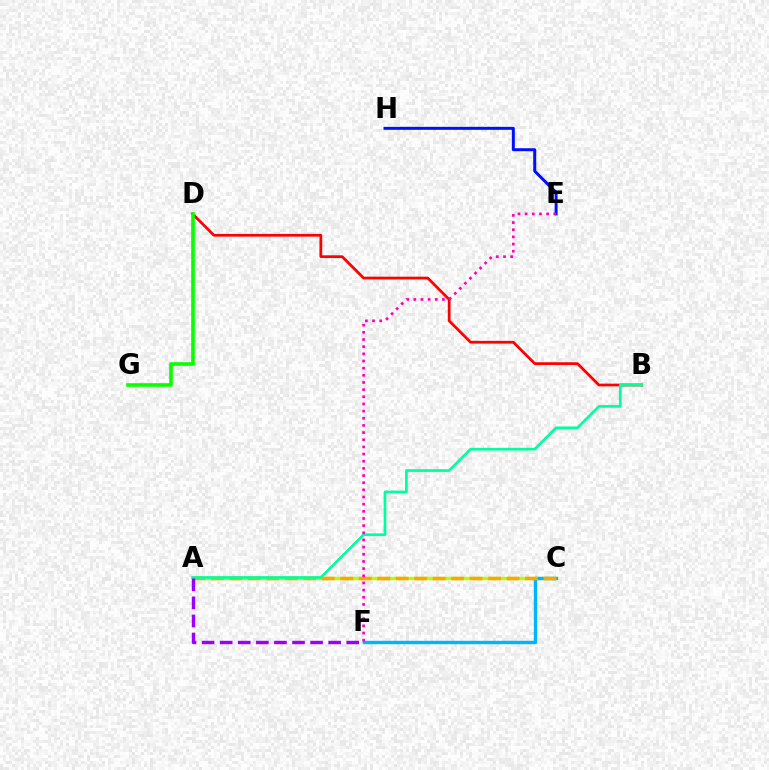{('B', 'D'): [{'color': '#ff0000', 'line_style': 'solid', 'thickness': 1.98}], ('D', 'G'): [{'color': '#08ff00', 'line_style': 'solid', 'thickness': 2.59}], ('E', 'H'): [{'color': '#0010ff', 'line_style': 'solid', 'thickness': 2.14}], ('A', 'C'): [{'color': '#b3ff00', 'line_style': 'solid', 'thickness': 2.4}, {'color': '#ffa500', 'line_style': 'dashed', 'thickness': 2.51}], ('C', 'F'): [{'color': '#00b5ff', 'line_style': 'solid', 'thickness': 2.44}], ('A', 'B'): [{'color': '#00ff9d', 'line_style': 'solid', 'thickness': 1.93}], ('E', 'F'): [{'color': '#ff00bd', 'line_style': 'dotted', 'thickness': 1.95}], ('A', 'F'): [{'color': '#9b00ff', 'line_style': 'dashed', 'thickness': 2.46}]}